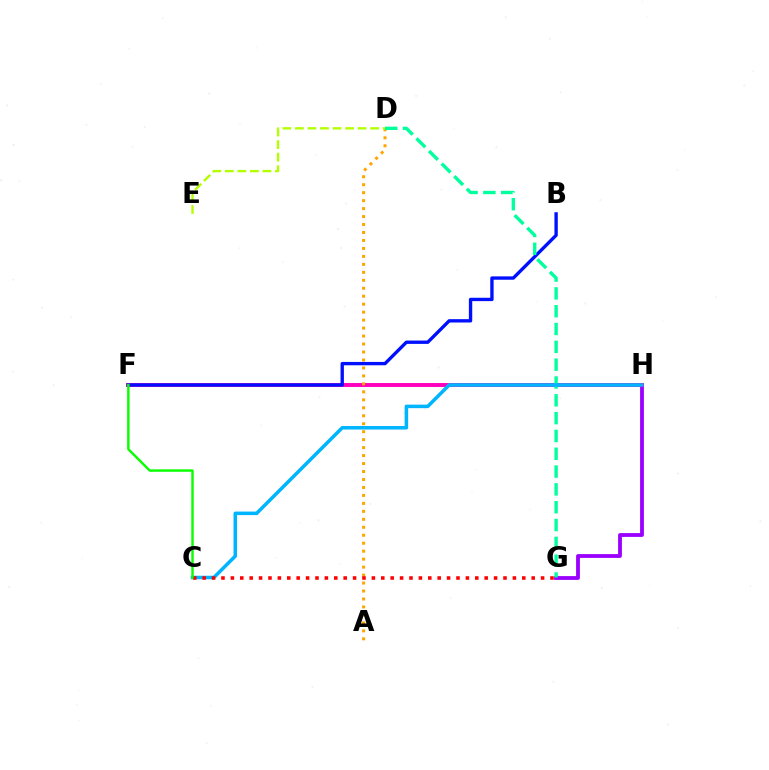{('G', 'H'): [{'color': '#9b00ff', 'line_style': 'solid', 'thickness': 2.74}], ('F', 'H'): [{'color': '#ff00bd', 'line_style': 'solid', 'thickness': 2.83}], ('A', 'D'): [{'color': '#ffa500', 'line_style': 'dotted', 'thickness': 2.16}], ('B', 'F'): [{'color': '#0010ff', 'line_style': 'solid', 'thickness': 2.41}], ('D', 'G'): [{'color': '#00ff9d', 'line_style': 'dashed', 'thickness': 2.42}], ('C', 'H'): [{'color': '#00b5ff', 'line_style': 'solid', 'thickness': 2.54}], ('C', 'G'): [{'color': '#ff0000', 'line_style': 'dotted', 'thickness': 2.55}], ('D', 'E'): [{'color': '#b3ff00', 'line_style': 'dashed', 'thickness': 1.7}], ('C', 'F'): [{'color': '#08ff00', 'line_style': 'solid', 'thickness': 1.74}]}